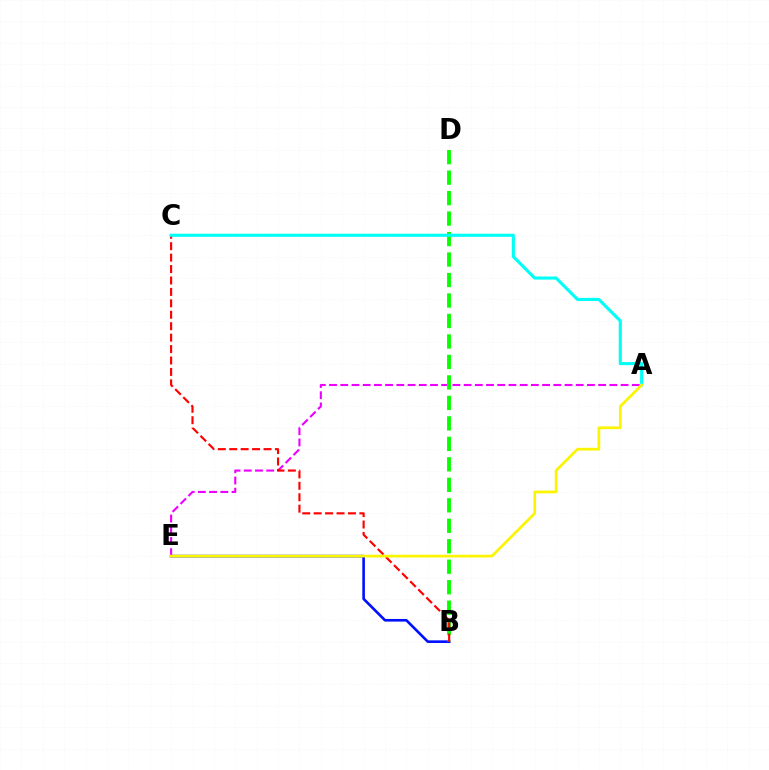{('B', 'E'): [{'color': '#0010ff', 'line_style': 'solid', 'thickness': 1.89}], ('A', 'E'): [{'color': '#ee00ff', 'line_style': 'dashed', 'thickness': 1.52}, {'color': '#fcf500', 'line_style': 'solid', 'thickness': 1.96}], ('B', 'D'): [{'color': '#08ff00', 'line_style': 'dashed', 'thickness': 2.78}], ('B', 'C'): [{'color': '#ff0000', 'line_style': 'dashed', 'thickness': 1.55}], ('A', 'C'): [{'color': '#00fff6', 'line_style': 'solid', 'thickness': 2.24}]}